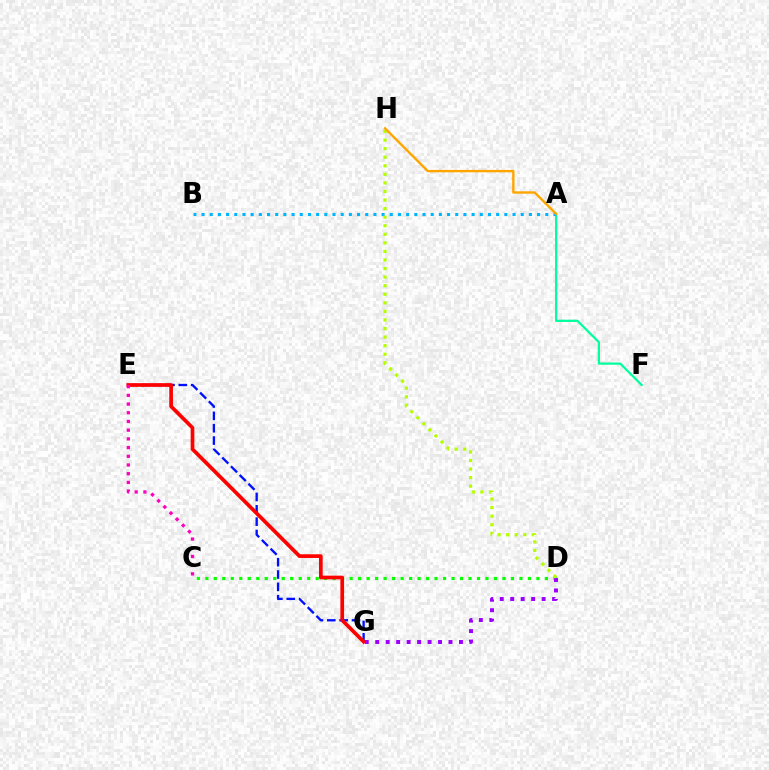{('C', 'D'): [{'color': '#08ff00', 'line_style': 'dotted', 'thickness': 2.31}], ('D', 'G'): [{'color': '#9b00ff', 'line_style': 'dotted', 'thickness': 2.84}], ('A', 'F'): [{'color': '#00ff9d', 'line_style': 'solid', 'thickness': 1.61}], ('A', 'B'): [{'color': '#00b5ff', 'line_style': 'dotted', 'thickness': 2.22}], ('E', 'G'): [{'color': '#0010ff', 'line_style': 'dashed', 'thickness': 1.68}, {'color': '#ff0000', 'line_style': 'solid', 'thickness': 2.66}], ('D', 'H'): [{'color': '#b3ff00', 'line_style': 'dotted', 'thickness': 2.33}], ('A', 'H'): [{'color': '#ffa500', 'line_style': 'solid', 'thickness': 1.72}], ('C', 'E'): [{'color': '#ff00bd', 'line_style': 'dotted', 'thickness': 2.37}]}